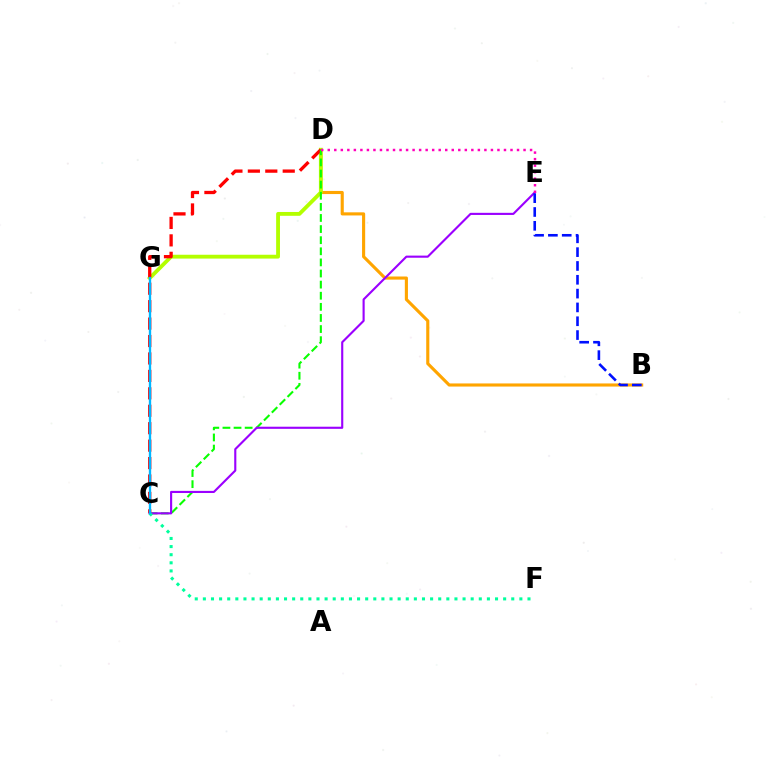{('B', 'D'): [{'color': '#ffa500', 'line_style': 'solid', 'thickness': 2.24}], ('D', 'G'): [{'color': '#b3ff00', 'line_style': 'solid', 'thickness': 2.76}], ('C', 'D'): [{'color': '#ff0000', 'line_style': 'dashed', 'thickness': 2.37}, {'color': '#08ff00', 'line_style': 'dashed', 'thickness': 1.51}], ('C', 'E'): [{'color': '#9b00ff', 'line_style': 'solid', 'thickness': 1.53}], ('C', 'F'): [{'color': '#00ff9d', 'line_style': 'dotted', 'thickness': 2.2}], ('D', 'E'): [{'color': '#ff00bd', 'line_style': 'dotted', 'thickness': 1.77}], ('C', 'G'): [{'color': '#00b5ff', 'line_style': 'solid', 'thickness': 1.68}], ('B', 'E'): [{'color': '#0010ff', 'line_style': 'dashed', 'thickness': 1.88}]}